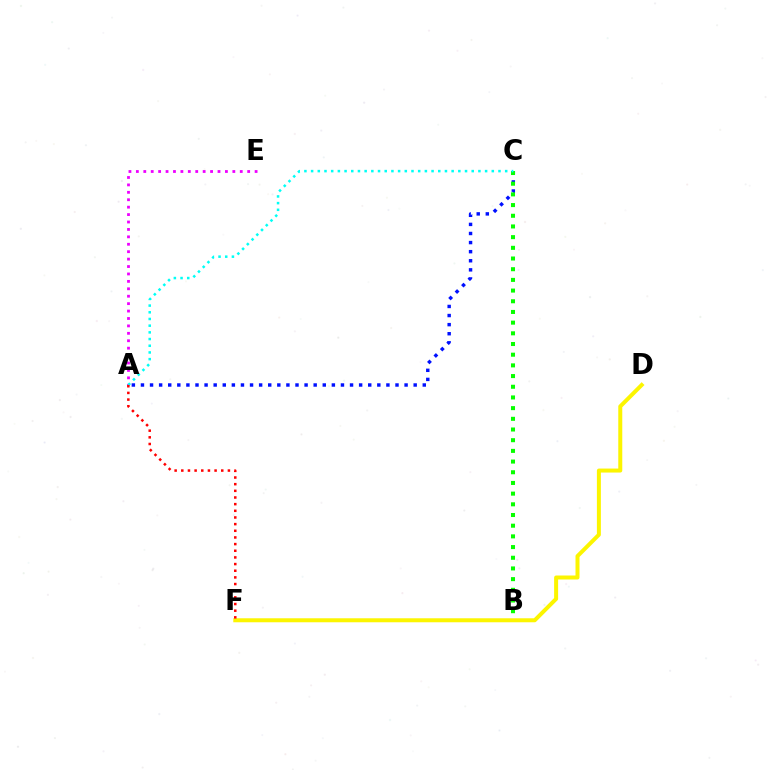{('A', 'C'): [{'color': '#0010ff', 'line_style': 'dotted', 'thickness': 2.47}, {'color': '#00fff6', 'line_style': 'dotted', 'thickness': 1.82}], ('B', 'C'): [{'color': '#08ff00', 'line_style': 'dotted', 'thickness': 2.9}], ('D', 'F'): [{'color': '#fcf500', 'line_style': 'solid', 'thickness': 2.87}], ('A', 'E'): [{'color': '#ee00ff', 'line_style': 'dotted', 'thickness': 2.02}], ('A', 'F'): [{'color': '#ff0000', 'line_style': 'dotted', 'thickness': 1.81}]}